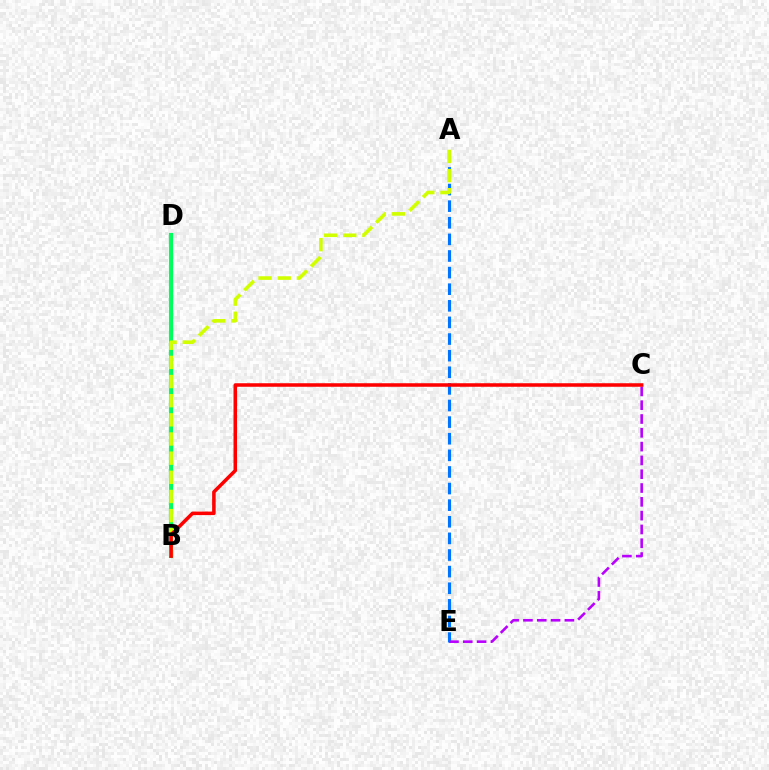{('B', 'D'): [{'color': '#00ff5c', 'line_style': 'solid', 'thickness': 2.98}], ('A', 'E'): [{'color': '#0074ff', 'line_style': 'dashed', 'thickness': 2.26}], ('C', 'E'): [{'color': '#b900ff', 'line_style': 'dashed', 'thickness': 1.88}], ('A', 'B'): [{'color': '#d1ff00', 'line_style': 'dashed', 'thickness': 2.6}], ('B', 'C'): [{'color': '#ff0000', 'line_style': 'solid', 'thickness': 2.54}]}